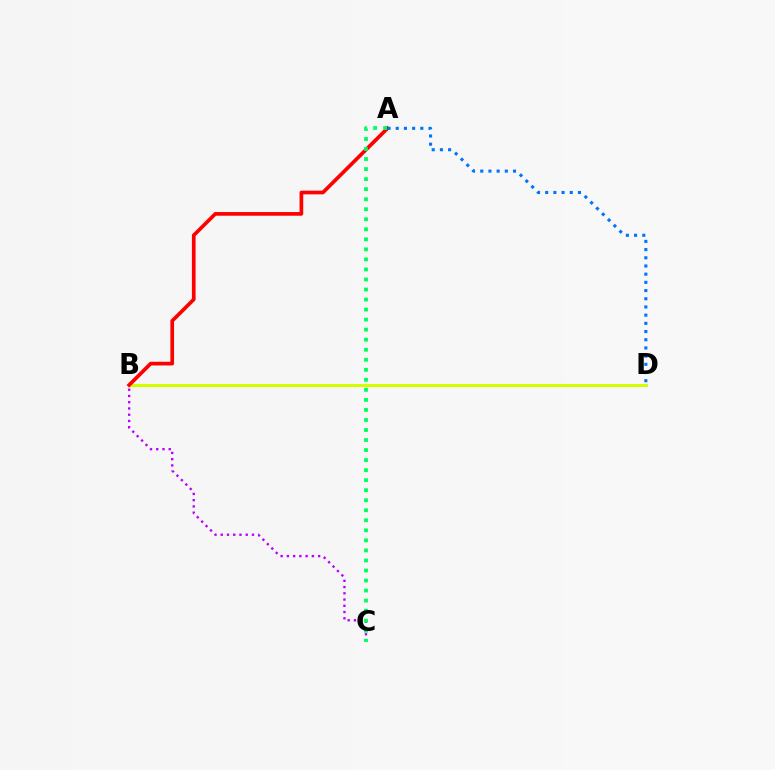{('B', 'D'): [{'color': '#d1ff00', 'line_style': 'solid', 'thickness': 2.21}], ('A', 'B'): [{'color': '#ff0000', 'line_style': 'solid', 'thickness': 2.66}], ('B', 'C'): [{'color': '#b900ff', 'line_style': 'dotted', 'thickness': 1.7}], ('A', 'D'): [{'color': '#0074ff', 'line_style': 'dotted', 'thickness': 2.23}], ('A', 'C'): [{'color': '#00ff5c', 'line_style': 'dotted', 'thickness': 2.73}]}